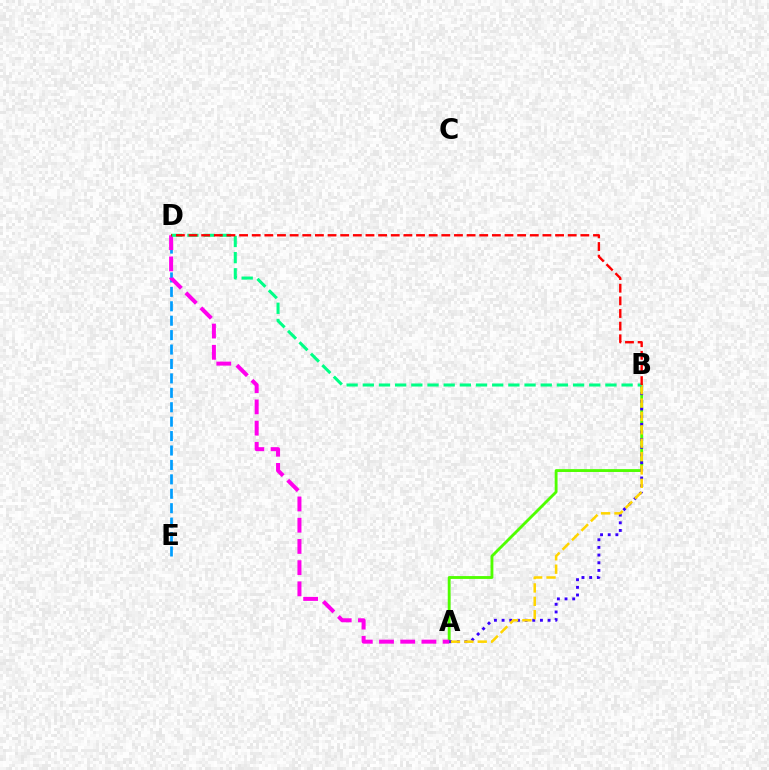{('A', 'B'): [{'color': '#4fff00', 'line_style': 'solid', 'thickness': 2.05}, {'color': '#3700ff', 'line_style': 'dotted', 'thickness': 2.08}, {'color': '#ffd500', 'line_style': 'dashed', 'thickness': 1.82}], ('D', 'E'): [{'color': '#009eff', 'line_style': 'dashed', 'thickness': 1.96}], ('A', 'D'): [{'color': '#ff00ed', 'line_style': 'dashed', 'thickness': 2.88}], ('B', 'D'): [{'color': '#00ff86', 'line_style': 'dashed', 'thickness': 2.2}, {'color': '#ff0000', 'line_style': 'dashed', 'thickness': 1.72}]}